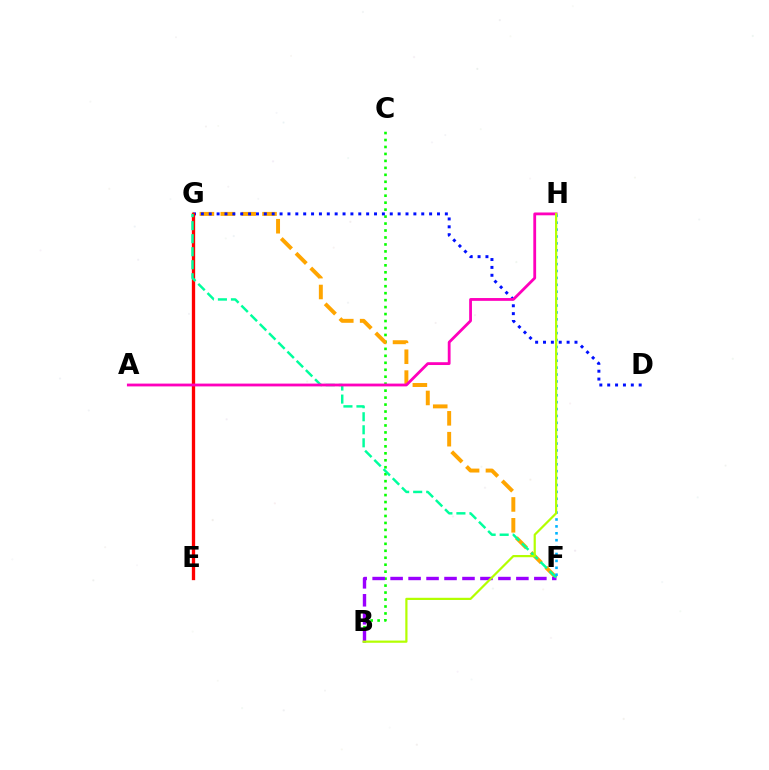{('B', 'C'): [{'color': '#08ff00', 'line_style': 'dotted', 'thickness': 1.89}], ('F', 'G'): [{'color': '#ffa500', 'line_style': 'dashed', 'thickness': 2.84}, {'color': '#00ff9d', 'line_style': 'dashed', 'thickness': 1.77}], ('B', 'F'): [{'color': '#9b00ff', 'line_style': 'dashed', 'thickness': 2.44}], ('D', 'G'): [{'color': '#0010ff', 'line_style': 'dotted', 'thickness': 2.14}], ('E', 'G'): [{'color': '#ff0000', 'line_style': 'solid', 'thickness': 2.38}], ('A', 'H'): [{'color': '#ff00bd', 'line_style': 'solid', 'thickness': 2.02}], ('F', 'H'): [{'color': '#00b5ff', 'line_style': 'dotted', 'thickness': 1.88}], ('B', 'H'): [{'color': '#b3ff00', 'line_style': 'solid', 'thickness': 1.59}]}